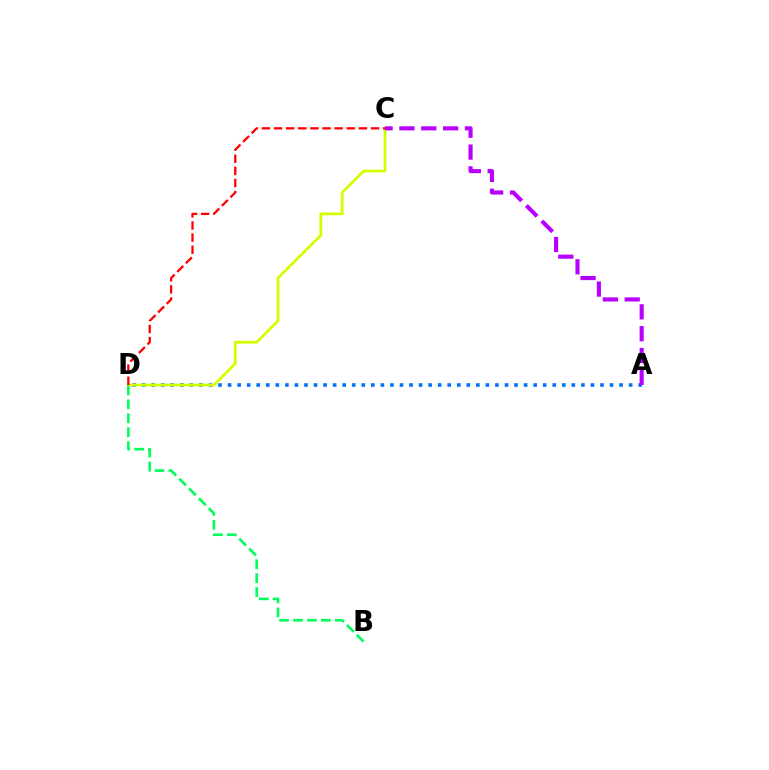{('A', 'D'): [{'color': '#0074ff', 'line_style': 'dotted', 'thickness': 2.59}], ('C', 'D'): [{'color': '#d1ff00', 'line_style': 'solid', 'thickness': 1.99}, {'color': '#ff0000', 'line_style': 'dashed', 'thickness': 1.65}], ('A', 'C'): [{'color': '#b900ff', 'line_style': 'dashed', 'thickness': 2.97}], ('B', 'D'): [{'color': '#00ff5c', 'line_style': 'dashed', 'thickness': 1.89}]}